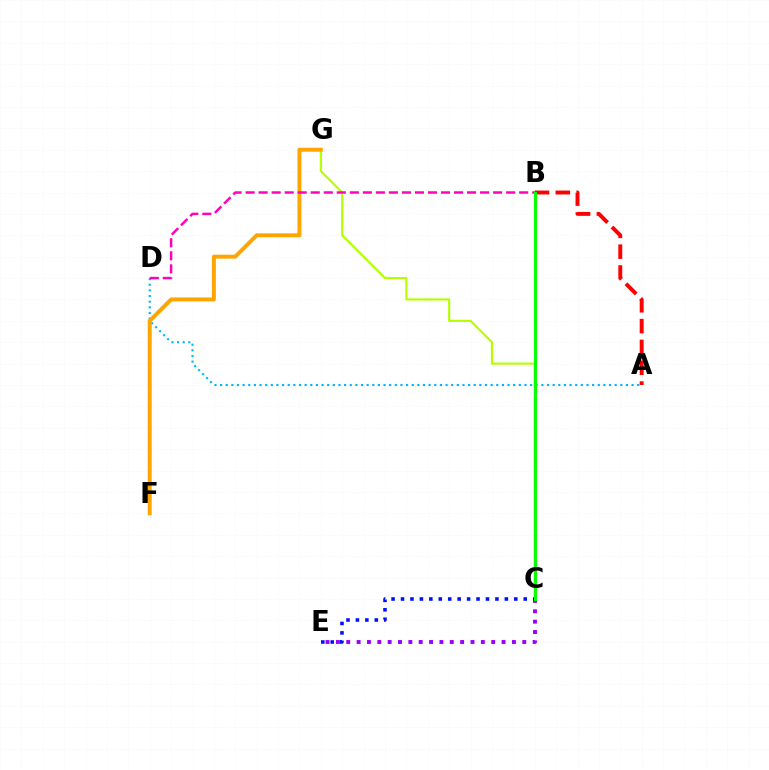{('A', 'D'): [{'color': '#00b5ff', 'line_style': 'dotted', 'thickness': 1.53}], ('C', 'G'): [{'color': '#b3ff00', 'line_style': 'solid', 'thickness': 1.54}], ('B', 'C'): [{'color': '#00ff9d', 'line_style': 'dotted', 'thickness': 1.94}, {'color': '#08ff00', 'line_style': 'solid', 'thickness': 2.16}], ('C', 'E'): [{'color': '#9b00ff', 'line_style': 'dotted', 'thickness': 2.81}, {'color': '#0010ff', 'line_style': 'dotted', 'thickness': 2.57}], ('A', 'B'): [{'color': '#ff0000', 'line_style': 'dashed', 'thickness': 2.83}], ('F', 'G'): [{'color': '#ffa500', 'line_style': 'solid', 'thickness': 2.84}], ('B', 'D'): [{'color': '#ff00bd', 'line_style': 'dashed', 'thickness': 1.77}]}